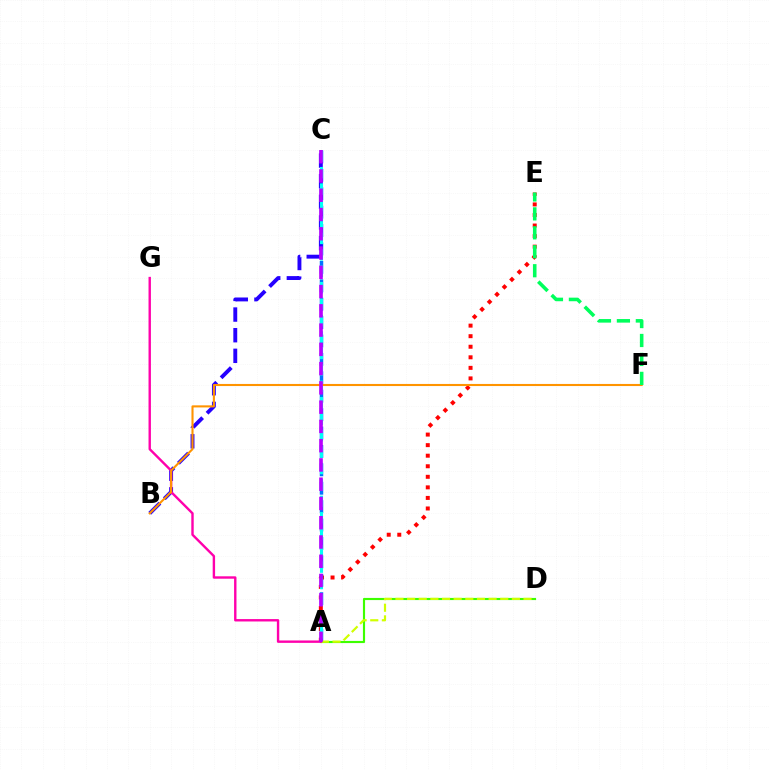{('A', 'E'): [{'color': '#ff0000', 'line_style': 'dotted', 'thickness': 2.87}], ('A', 'C'): [{'color': '#0074ff', 'line_style': 'dashed', 'thickness': 2.5}, {'color': '#00fff6', 'line_style': 'dashed', 'thickness': 2.23}, {'color': '#b900ff', 'line_style': 'dashed', 'thickness': 2.62}], ('B', 'C'): [{'color': '#2500ff', 'line_style': 'dashed', 'thickness': 2.8}], ('A', 'D'): [{'color': '#3dff00', 'line_style': 'solid', 'thickness': 1.55}, {'color': '#d1ff00', 'line_style': 'dashed', 'thickness': 1.58}], ('A', 'G'): [{'color': '#ff00ac', 'line_style': 'solid', 'thickness': 1.72}], ('B', 'F'): [{'color': '#ff9400', 'line_style': 'solid', 'thickness': 1.51}], ('E', 'F'): [{'color': '#00ff5c', 'line_style': 'dashed', 'thickness': 2.57}]}